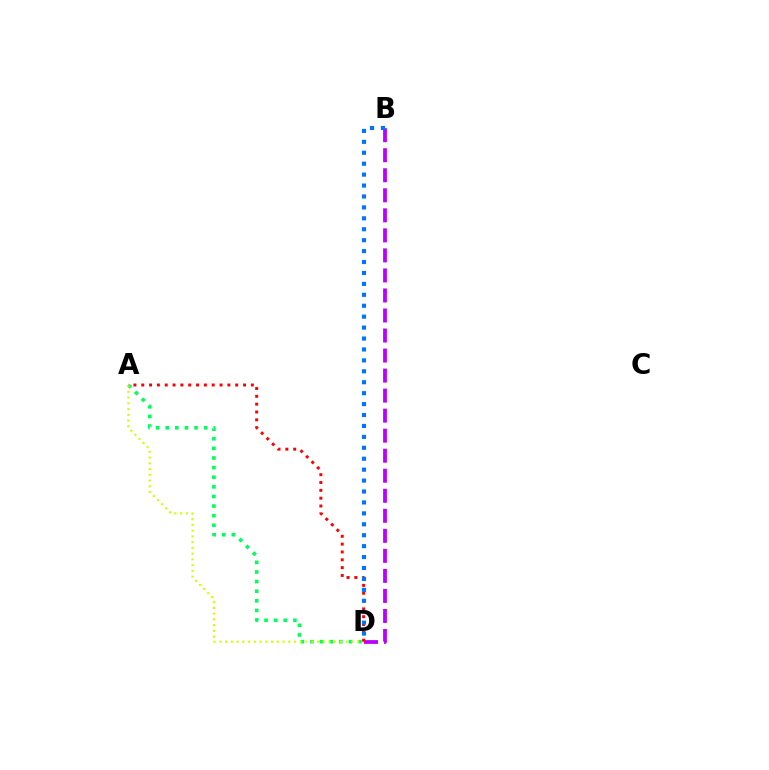{('B', 'D'): [{'color': '#b900ff', 'line_style': 'dashed', 'thickness': 2.72}, {'color': '#0074ff', 'line_style': 'dotted', 'thickness': 2.97}], ('A', 'D'): [{'color': '#00ff5c', 'line_style': 'dotted', 'thickness': 2.61}, {'color': '#d1ff00', 'line_style': 'dotted', 'thickness': 1.56}, {'color': '#ff0000', 'line_style': 'dotted', 'thickness': 2.13}]}